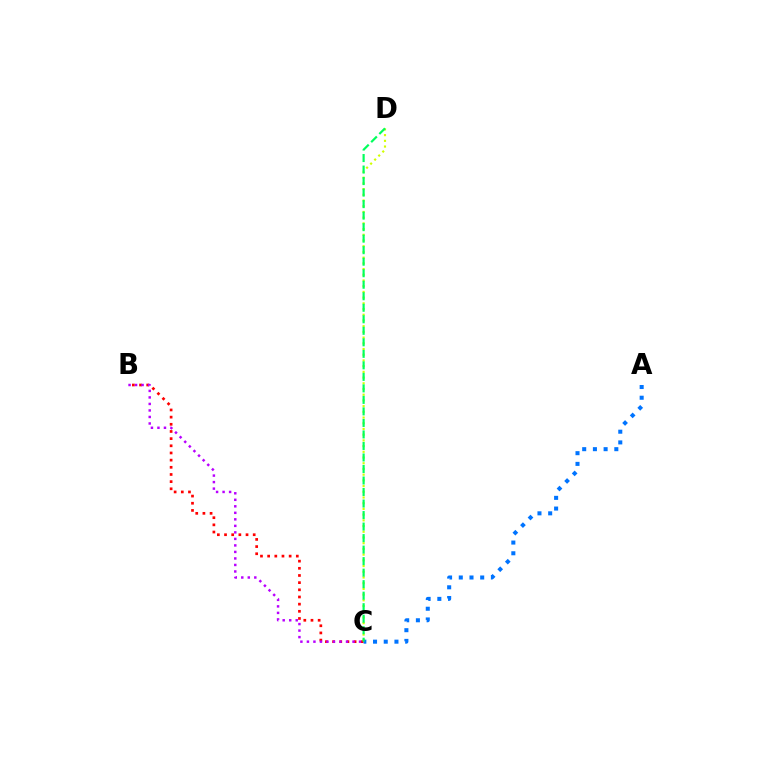{('C', 'D'): [{'color': '#d1ff00', 'line_style': 'dotted', 'thickness': 1.55}, {'color': '#00ff5c', 'line_style': 'dashed', 'thickness': 1.56}], ('B', 'C'): [{'color': '#ff0000', 'line_style': 'dotted', 'thickness': 1.95}, {'color': '#b900ff', 'line_style': 'dotted', 'thickness': 1.77}], ('A', 'C'): [{'color': '#0074ff', 'line_style': 'dotted', 'thickness': 2.91}]}